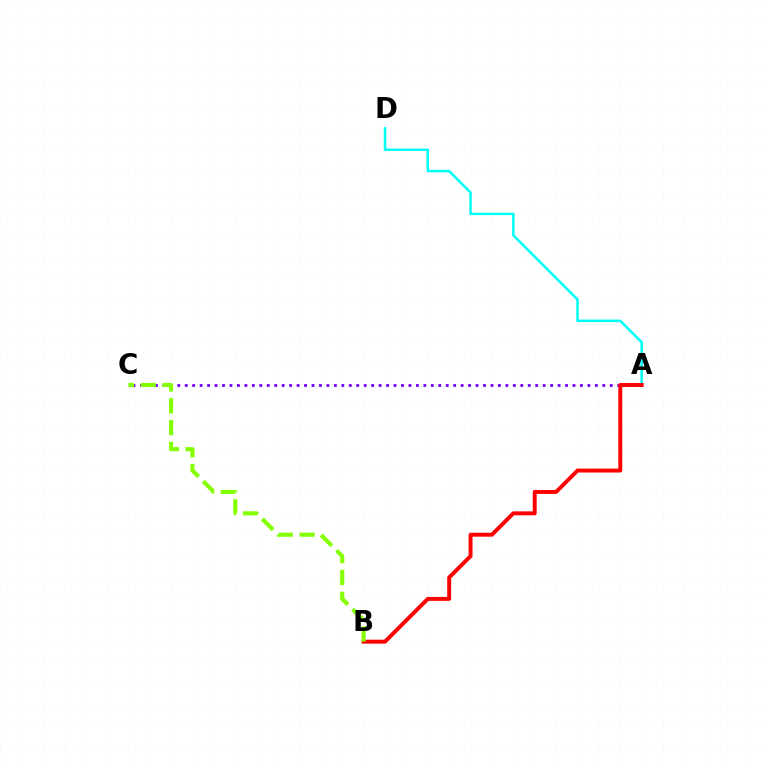{('A', 'D'): [{'color': '#00fff6', 'line_style': 'solid', 'thickness': 1.81}], ('A', 'C'): [{'color': '#7200ff', 'line_style': 'dotted', 'thickness': 2.03}], ('A', 'B'): [{'color': '#ff0000', 'line_style': 'solid', 'thickness': 2.83}], ('B', 'C'): [{'color': '#84ff00', 'line_style': 'dashed', 'thickness': 2.96}]}